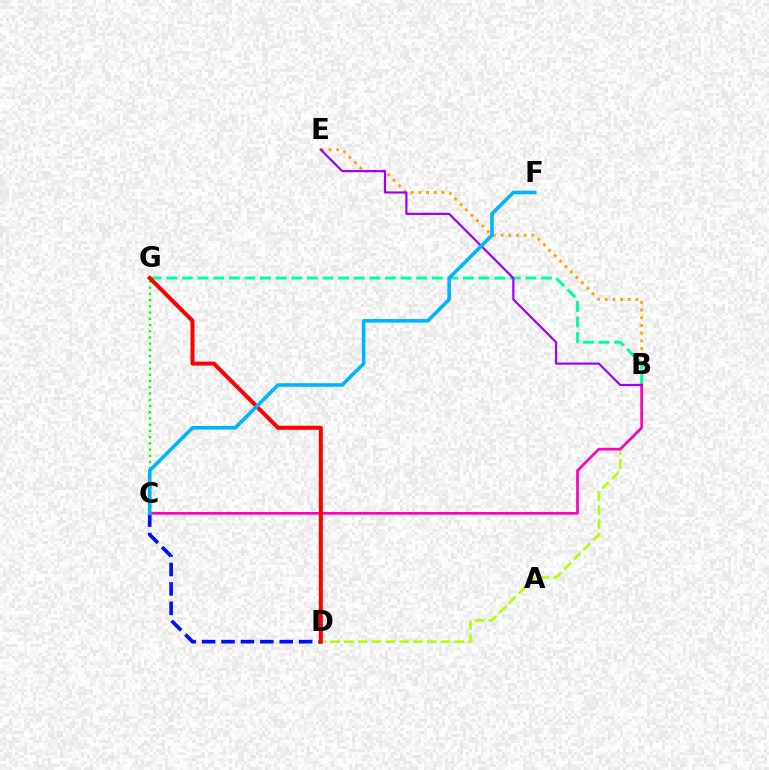{('B', 'E'): [{'color': '#ffa500', 'line_style': 'dotted', 'thickness': 2.09}, {'color': '#9b00ff', 'line_style': 'solid', 'thickness': 1.56}], ('B', 'G'): [{'color': '#00ff9d', 'line_style': 'dashed', 'thickness': 2.12}], ('C', 'D'): [{'color': '#0010ff', 'line_style': 'dashed', 'thickness': 2.64}], ('B', 'D'): [{'color': '#b3ff00', 'line_style': 'dashed', 'thickness': 1.88}], ('B', 'C'): [{'color': '#ff00bd', 'line_style': 'solid', 'thickness': 1.95}], ('C', 'G'): [{'color': '#08ff00', 'line_style': 'dotted', 'thickness': 1.69}], ('D', 'G'): [{'color': '#ff0000', 'line_style': 'solid', 'thickness': 2.9}], ('C', 'F'): [{'color': '#00b5ff', 'line_style': 'solid', 'thickness': 2.59}]}